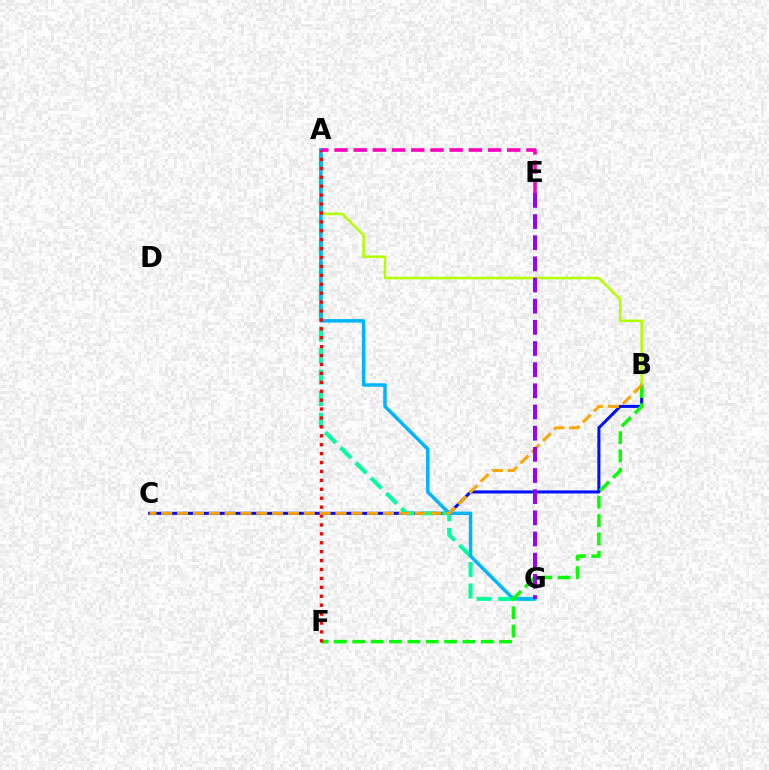{('B', 'C'): [{'color': '#0010ff', 'line_style': 'solid', 'thickness': 2.21}, {'color': '#ffa500', 'line_style': 'dashed', 'thickness': 2.15}], ('A', 'B'): [{'color': '#b3ff00', 'line_style': 'solid', 'thickness': 1.84}], ('A', 'G'): [{'color': '#00ff9d', 'line_style': 'dashed', 'thickness': 2.92}, {'color': '#00b5ff', 'line_style': 'solid', 'thickness': 2.51}], ('B', 'F'): [{'color': '#08ff00', 'line_style': 'dashed', 'thickness': 2.49}], ('A', 'F'): [{'color': '#ff0000', 'line_style': 'dotted', 'thickness': 2.42}], ('A', 'E'): [{'color': '#ff00bd', 'line_style': 'dashed', 'thickness': 2.61}], ('E', 'G'): [{'color': '#9b00ff', 'line_style': 'dashed', 'thickness': 2.87}]}